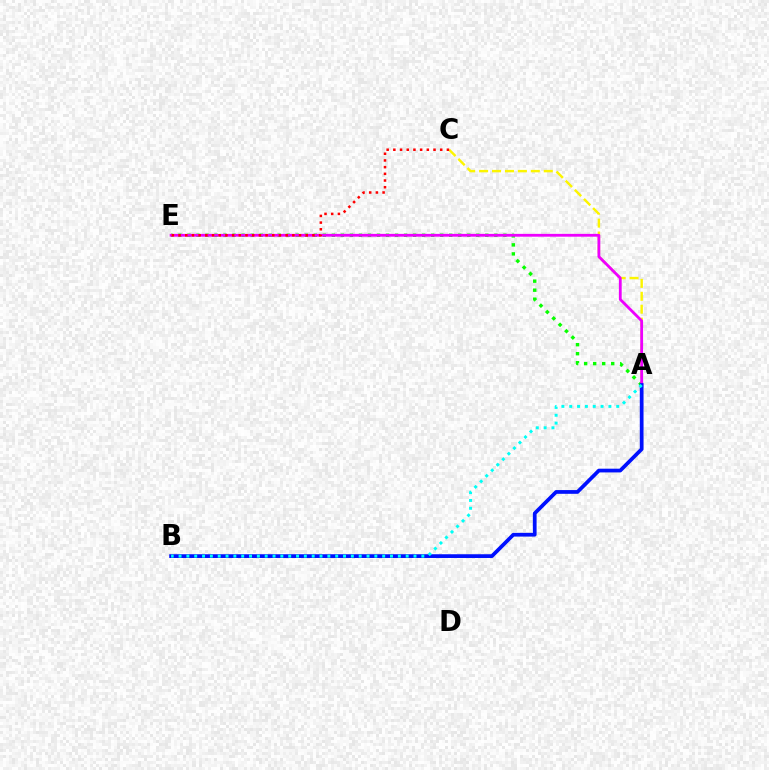{('A', 'E'): [{'color': '#08ff00', 'line_style': 'dotted', 'thickness': 2.45}, {'color': '#ee00ff', 'line_style': 'solid', 'thickness': 2.03}], ('A', 'C'): [{'color': '#fcf500', 'line_style': 'dashed', 'thickness': 1.76}], ('C', 'E'): [{'color': '#ff0000', 'line_style': 'dotted', 'thickness': 1.82}], ('A', 'B'): [{'color': '#0010ff', 'line_style': 'solid', 'thickness': 2.69}, {'color': '#00fff6', 'line_style': 'dotted', 'thickness': 2.13}]}